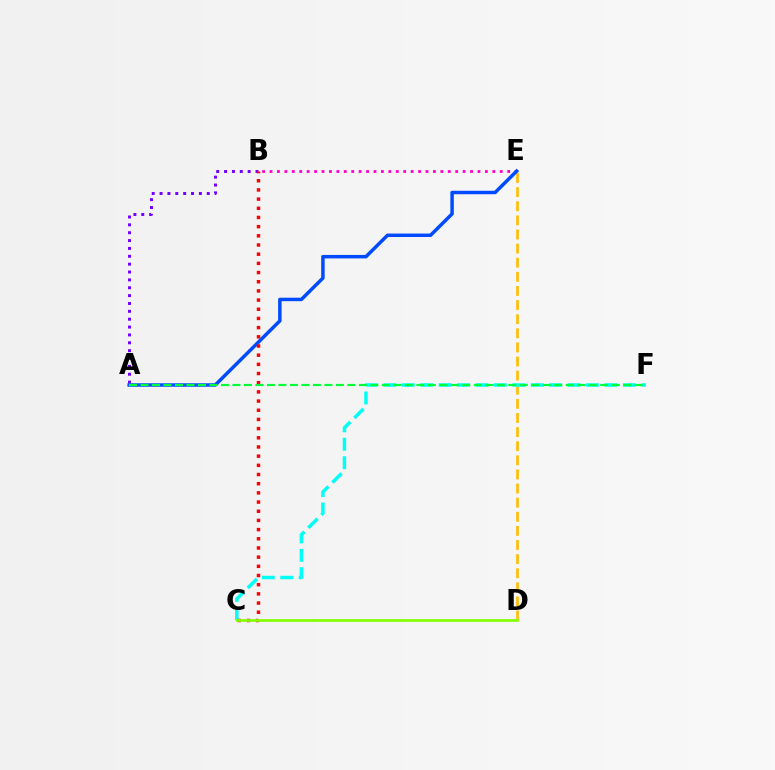{('A', 'B'): [{'color': '#7200ff', 'line_style': 'dotted', 'thickness': 2.14}], ('B', 'E'): [{'color': '#ff00cf', 'line_style': 'dotted', 'thickness': 2.02}], ('D', 'E'): [{'color': '#ffbd00', 'line_style': 'dashed', 'thickness': 1.92}], ('A', 'E'): [{'color': '#004bff', 'line_style': 'solid', 'thickness': 2.5}], ('C', 'F'): [{'color': '#00fff6', 'line_style': 'dashed', 'thickness': 2.5}], ('B', 'C'): [{'color': '#ff0000', 'line_style': 'dotted', 'thickness': 2.49}], ('A', 'F'): [{'color': '#00ff39', 'line_style': 'dashed', 'thickness': 1.56}], ('C', 'D'): [{'color': '#84ff00', 'line_style': 'solid', 'thickness': 1.96}]}